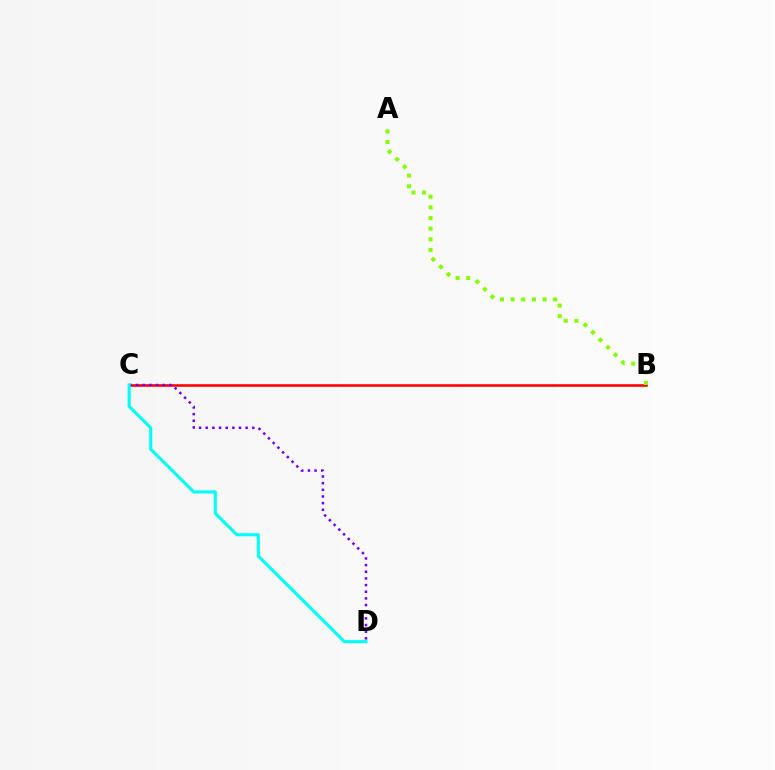{('B', 'C'): [{'color': '#ff0000', 'line_style': 'solid', 'thickness': 1.86}], ('A', 'B'): [{'color': '#84ff00', 'line_style': 'dotted', 'thickness': 2.89}], ('C', 'D'): [{'color': '#7200ff', 'line_style': 'dotted', 'thickness': 1.81}, {'color': '#00fff6', 'line_style': 'solid', 'thickness': 2.24}]}